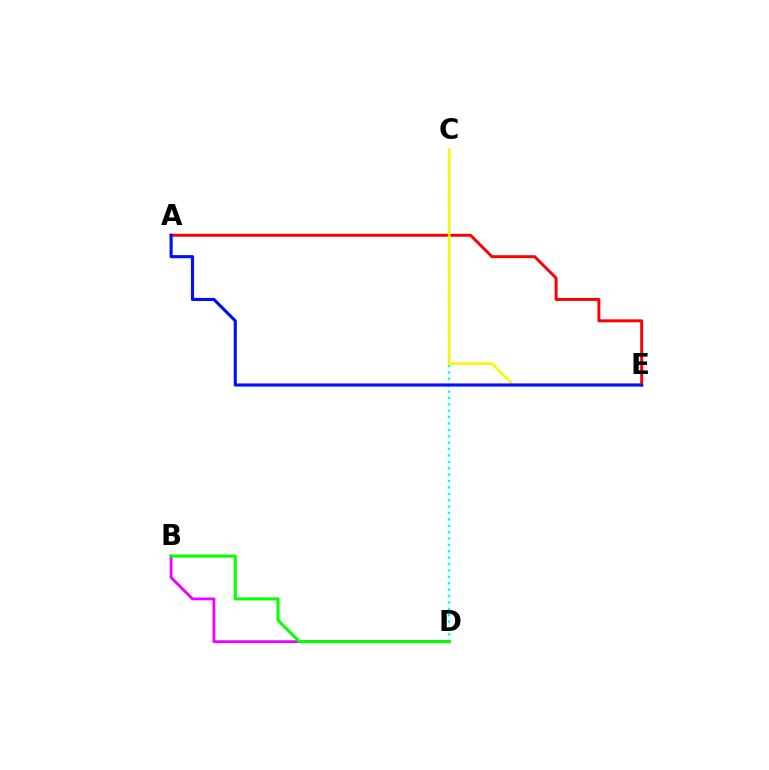{('C', 'D'): [{'color': '#00fff6', 'line_style': 'dotted', 'thickness': 1.74}], ('A', 'E'): [{'color': '#ff0000', 'line_style': 'solid', 'thickness': 2.13}, {'color': '#0010ff', 'line_style': 'solid', 'thickness': 2.25}], ('C', 'E'): [{'color': '#fcf500', 'line_style': 'solid', 'thickness': 1.85}], ('B', 'D'): [{'color': '#ee00ff', 'line_style': 'solid', 'thickness': 2.03}, {'color': '#08ff00', 'line_style': 'solid', 'thickness': 2.2}]}